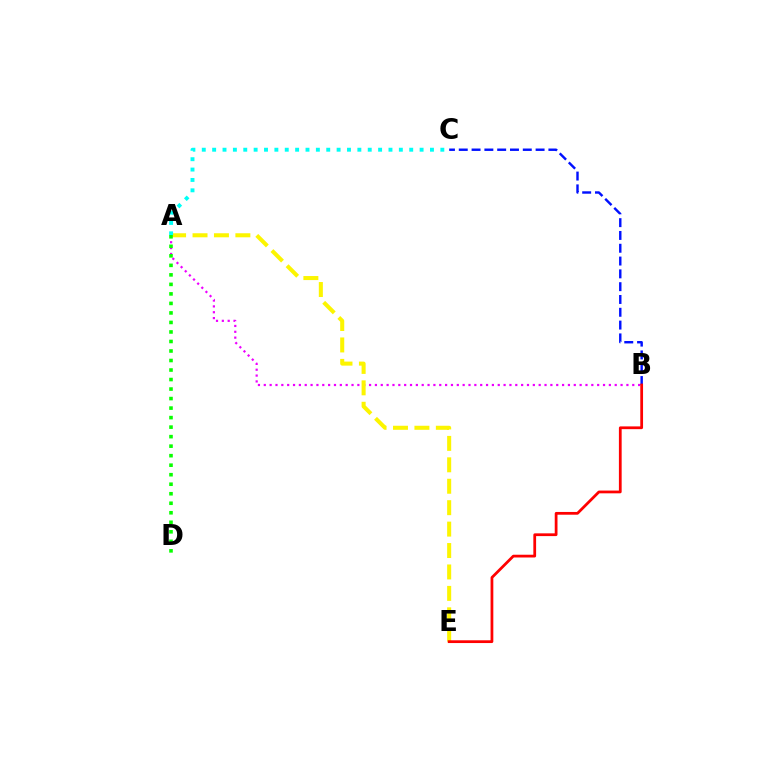{('A', 'B'): [{'color': '#ee00ff', 'line_style': 'dotted', 'thickness': 1.59}], ('B', 'C'): [{'color': '#0010ff', 'line_style': 'dashed', 'thickness': 1.74}], ('A', 'E'): [{'color': '#fcf500', 'line_style': 'dashed', 'thickness': 2.91}], ('A', 'C'): [{'color': '#00fff6', 'line_style': 'dotted', 'thickness': 2.82}], ('B', 'E'): [{'color': '#ff0000', 'line_style': 'solid', 'thickness': 1.99}], ('A', 'D'): [{'color': '#08ff00', 'line_style': 'dotted', 'thickness': 2.59}]}